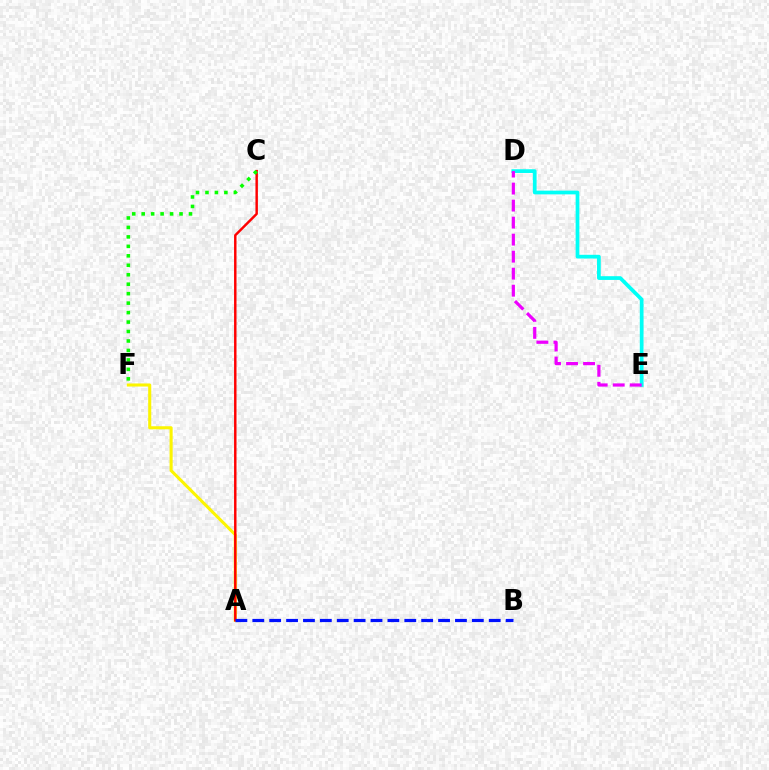{('A', 'F'): [{'color': '#fcf500', 'line_style': 'solid', 'thickness': 2.21}], ('D', 'E'): [{'color': '#00fff6', 'line_style': 'solid', 'thickness': 2.69}, {'color': '#ee00ff', 'line_style': 'dashed', 'thickness': 2.31}], ('A', 'C'): [{'color': '#ff0000', 'line_style': 'solid', 'thickness': 1.76}], ('C', 'F'): [{'color': '#08ff00', 'line_style': 'dotted', 'thickness': 2.57}], ('A', 'B'): [{'color': '#0010ff', 'line_style': 'dashed', 'thickness': 2.29}]}